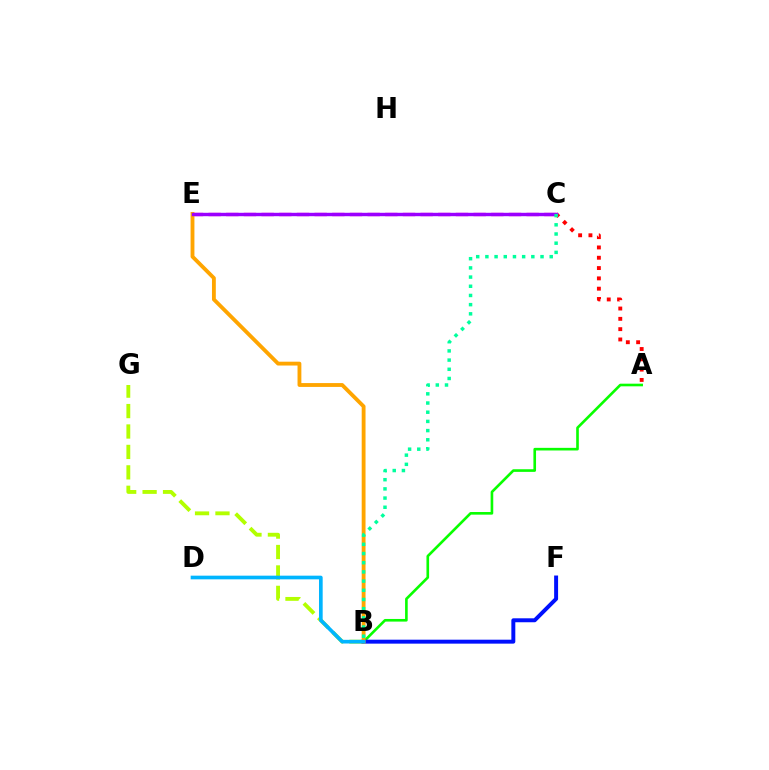{('A', 'B'): [{'color': '#08ff00', 'line_style': 'solid', 'thickness': 1.89}], ('B', 'G'): [{'color': '#b3ff00', 'line_style': 'dashed', 'thickness': 2.78}], ('A', 'C'): [{'color': '#ff0000', 'line_style': 'dotted', 'thickness': 2.8}], ('B', 'F'): [{'color': '#0010ff', 'line_style': 'solid', 'thickness': 2.85}], ('C', 'E'): [{'color': '#ff00bd', 'line_style': 'dashed', 'thickness': 2.4}, {'color': '#9b00ff', 'line_style': 'solid', 'thickness': 2.45}], ('B', 'E'): [{'color': '#ffa500', 'line_style': 'solid', 'thickness': 2.77}], ('B', 'D'): [{'color': '#00b5ff', 'line_style': 'solid', 'thickness': 2.65}], ('B', 'C'): [{'color': '#00ff9d', 'line_style': 'dotted', 'thickness': 2.5}]}